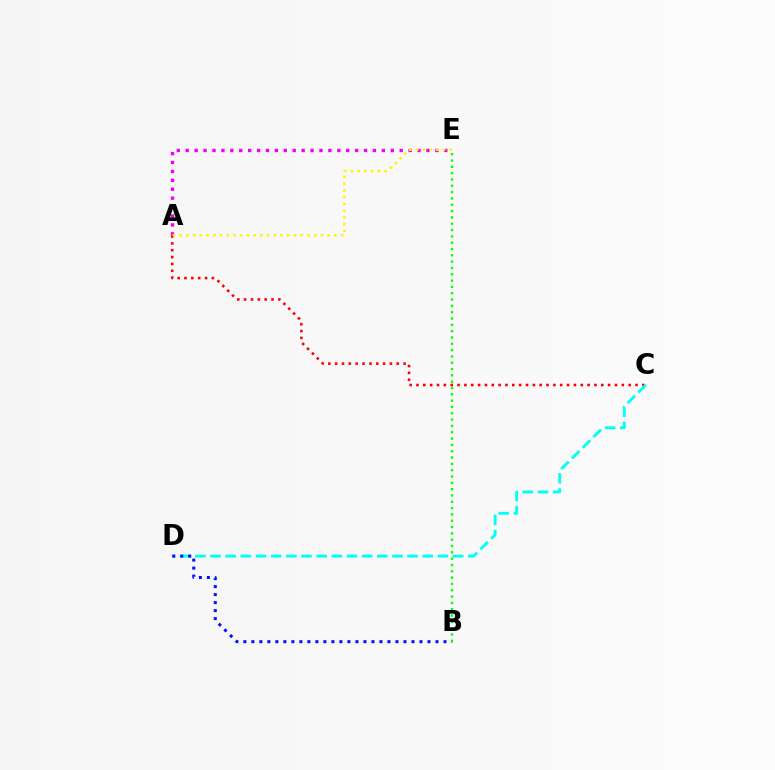{('A', 'C'): [{'color': '#ff0000', 'line_style': 'dotted', 'thickness': 1.86}], ('C', 'D'): [{'color': '#00fff6', 'line_style': 'dashed', 'thickness': 2.06}], ('A', 'E'): [{'color': '#ee00ff', 'line_style': 'dotted', 'thickness': 2.42}, {'color': '#fcf500', 'line_style': 'dotted', 'thickness': 1.83}], ('B', 'D'): [{'color': '#0010ff', 'line_style': 'dotted', 'thickness': 2.18}], ('B', 'E'): [{'color': '#08ff00', 'line_style': 'dotted', 'thickness': 1.72}]}